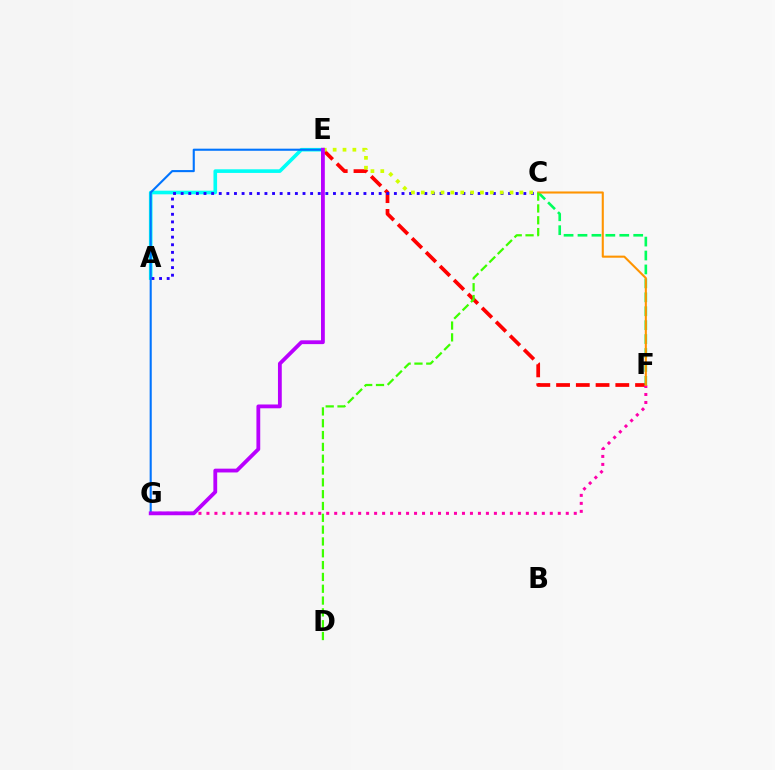{('E', 'F'): [{'color': '#ff0000', 'line_style': 'dashed', 'thickness': 2.68}], ('F', 'G'): [{'color': '#ff00ac', 'line_style': 'dotted', 'thickness': 2.17}], ('C', 'F'): [{'color': '#00ff5c', 'line_style': 'dashed', 'thickness': 1.89}, {'color': '#ff9400', 'line_style': 'solid', 'thickness': 1.5}], ('A', 'E'): [{'color': '#00fff6', 'line_style': 'solid', 'thickness': 2.61}], ('A', 'C'): [{'color': '#2500ff', 'line_style': 'dotted', 'thickness': 2.07}], ('E', 'G'): [{'color': '#0074ff', 'line_style': 'solid', 'thickness': 1.51}, {'color': '#b900ff', 'line_style': 'solid', 'thickness': 2.74}], ('C', 'E'): [{'color': '#d1ff00', 'line_style': 'dotted', 'thickness': 2.68}], ('C', 'D'): [{'color': '#3dff00', 'line_style': 'dashed', 'thickness': 1.61}]}